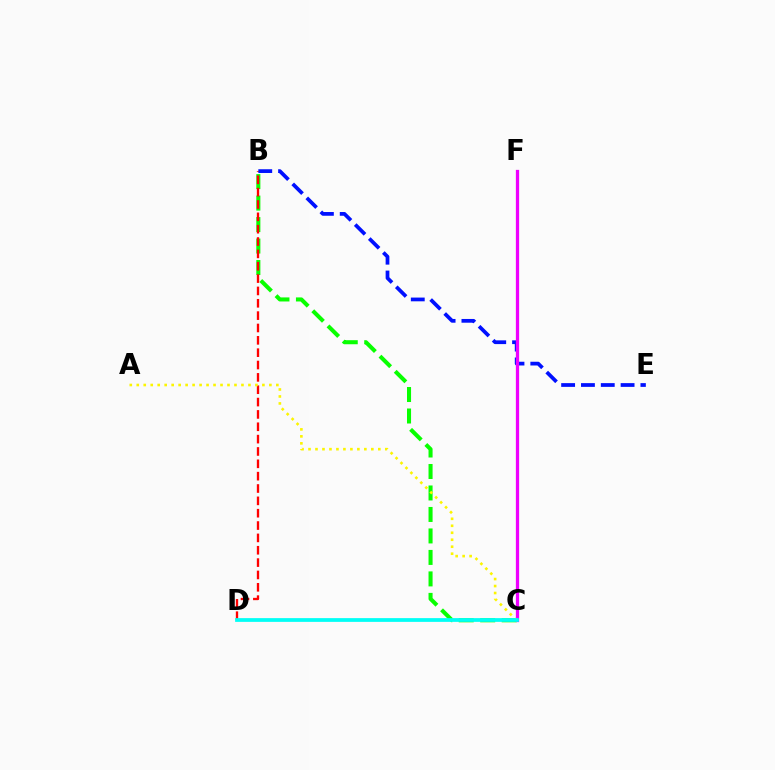{('B', 'C'): [{'color': '#08ff00', 'line_style': 'dashed', 'thickness': 2.92}], ('B', 'D'): [{'color': '#ff0000', 'line_style': 'dashed', 'thickness': 1.68}], ('B', 'E'): [{'color': '#0010ff', 'line_style': 'dashed', 'thickness': 2.69}], ('C', 'F'): [{'color': '#ee00ff', 'line_style': 'solid', 'thickness': 2.35}], ('A', 'C'): [{'color': '#fcf500', 'line_style': 'dotted', 'thickness': 1.9}], ('C', 'D'): [{'color': '#00fff6', 'line_style': 'solid', 'thickness': 2.7}]}